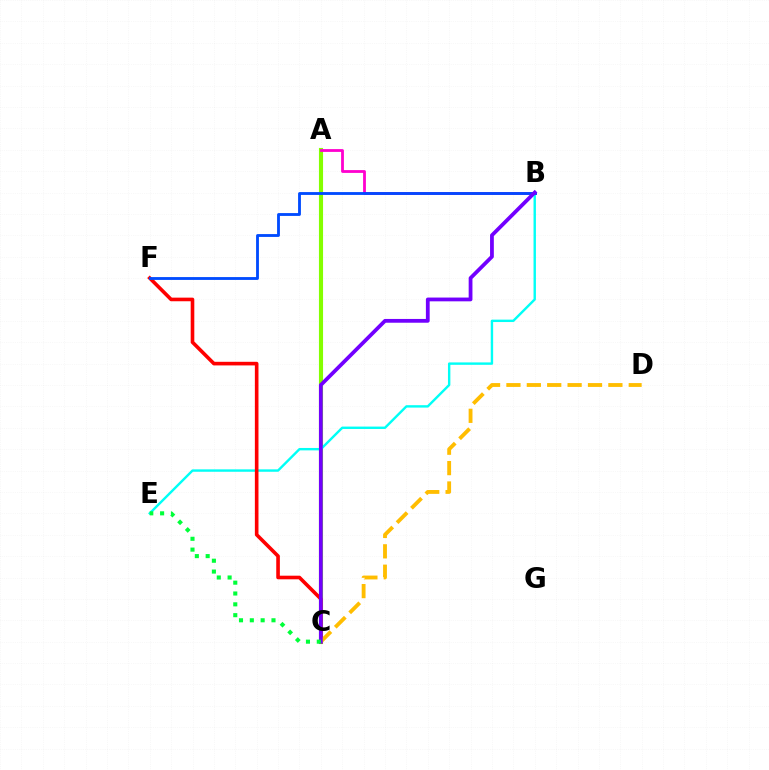{('A', 'C'): [{'color': '#84ff00', 'line_style': 'solid', 'thickness': 2.97}], ('B', 'E'): [{'color': '#00fff6', 'line_style': 'solid', 'thickness': 1.73}], ('C', 'F'): [{'color': '#ff0000', 'line_style': 'solid', 'thickness': 2.6}], ('A', 'B'): [{'color': '#ff00cf', 'line_style': 'solid', 'thickness': 2.01}], ('B', 'F'): [{'color': '#004bff', 'line_style': 'solid', 'thickness': 2.04}], ('C', 'D'): [{'color': '#ffbd00', 'line_style': 'dashed', 'thickness': 2.77}], ('B', 'C'): [{'color': '#7200ff', 'line_style': 'solid', 'thickness': 2.72}], ('C', 'E'): [{'color': '#00ff39', 'line_style': 'dotted', 'thickness': 2.94}]}